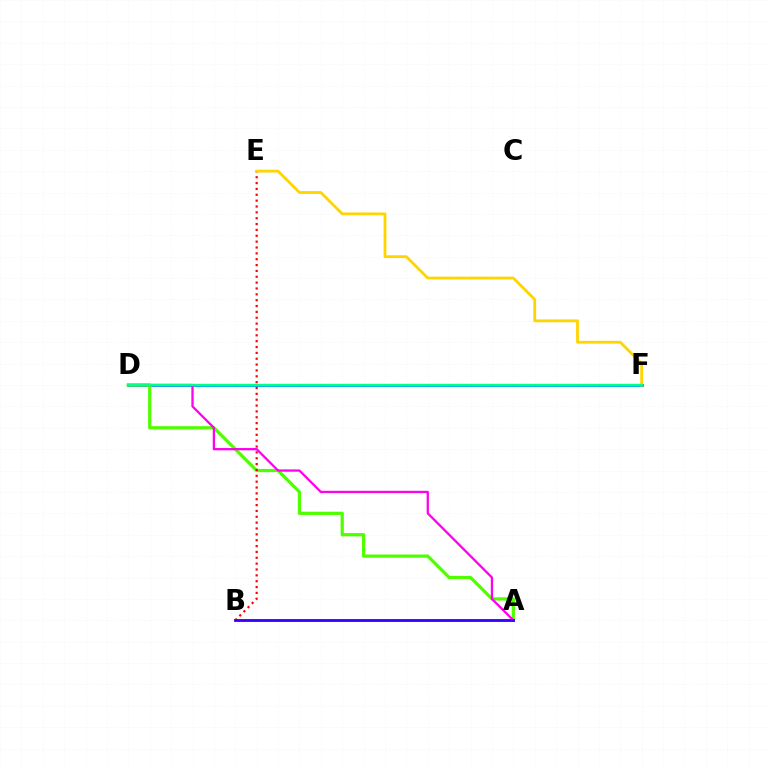{('D', 'F'): [{'color': '#009eff', 'line_style': 'solid', 'thickness': 2.08}, {'color': '#00ff86', 'line_style': 'solid', 'thickness': 1.72}], ('A', 'D'): [{'color': '#4fff00', 'line_style': 'solid', 'thickness': 2.32}, {'color': '#ff00ed', 'line_style': 'solid', 'thickness': 1.64}], ('B', 'E'): [{'color': '#ff0000', 'line_style': 'dotted', 'thickness': 1.59}], ('E', 'F'): [{'color': '#ffd500', 'line_style': 'solid', 'thickness': 2.02}], ('A', 'B'): [{'color': '#3700ff', 'line_style': 'solid', 'thickness': 2.04}]}